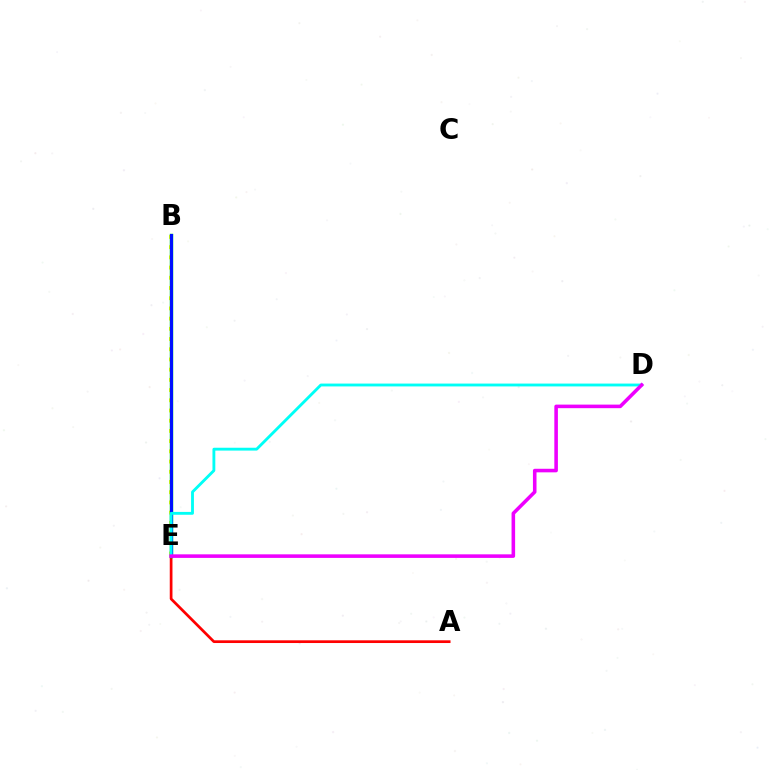{('A', 'E'): [{'color': '#ff0000', 'line_style': 'solid', 'thickness': 1.95}], ('B', 'E'): [{'color': '#fcf500', 'line_style': 'dotted', 'thickness': 2.77}, {'color': '#08ff00', 'line_style': 'solid', 'thickness': 2.46}, {'color': '#0010ff', 'line_style': 'solid', 'thickness': 2.24}], ('D', 'E'): [{'color': '#00fff6', 'line_style': 'solid', 'thickness': 2.05}, {'color': '#ee00ff', 'line_style': 'solid', 'thickness': 2.57}]}